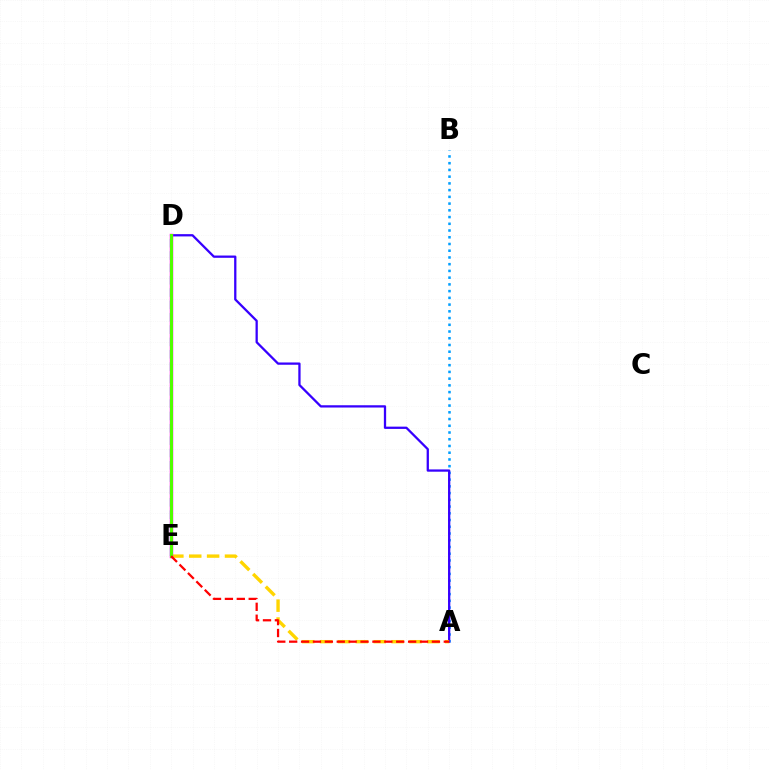{('A', 'B'): [{'color': '#009eff', 'line_style': 'dotted', 'thickness': 1.83}], ('A', 'D'): [{'color': '#3700ff', 'line_style': 'solid', 'thickness': 1.64}], ('A', 'E'): [{'color': '#ffd500', 'line_style': 'dashed', 'thickness': 2.43}, {'color': '#ff0000', 'line_style': 'dashed', 'thickness': 1.62}], ('D', 'E'): [{'color': '#00ff86', 'line_style': 'dashed', 'thickness': 1.68}, {'color': '#ff00ed', 'line_style': 'solid', 'thickness': 2.49}, {'color': '#4fff00', 'line_style': 'solid', 'thickness': 2.15}]}